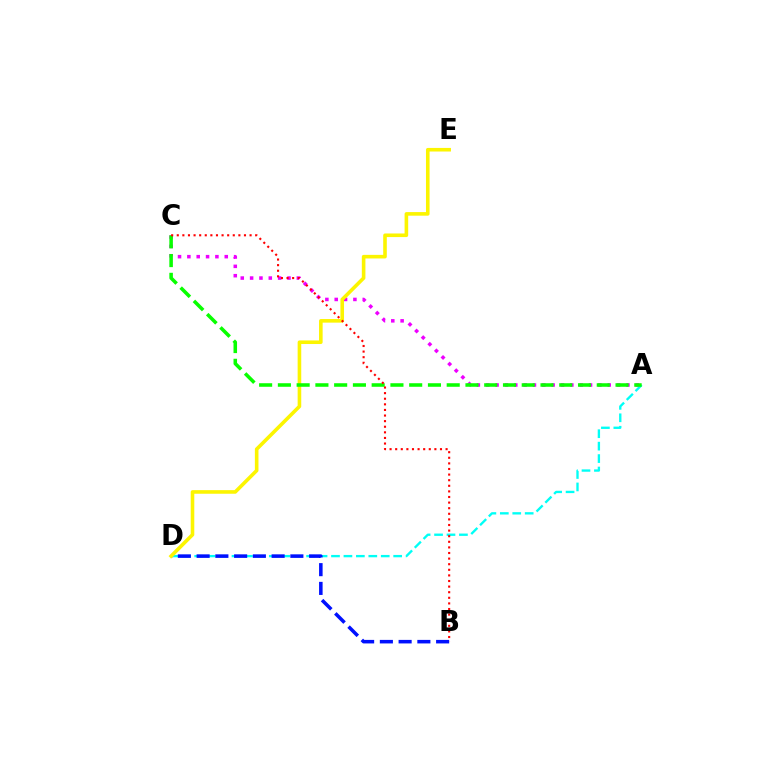{('A', 'C'): [{'color': '#ee00ff', 'line_style': 'dotted', 'thickness': 2.54}, {'color': '#08ff00', 'line_style': 'dashed', 'thickness': 2.55}], ('A', 'D'): [{'color': '#00fff6', 'line_style': 'dashed', 'thickness': 1.69}], ('B', 'D'): [{'color': '#0010ff', 'line_style': 'dashed', 'thickness': 2.55}], ('D', 'E'): [{'color': '#fcf500', 'line_style': 'solid', 'thickness': 2.59}], ('B', 'C'): [{'color': '#ff0000', 'line_style': 'dotted', 'thickness': 1.52}]}